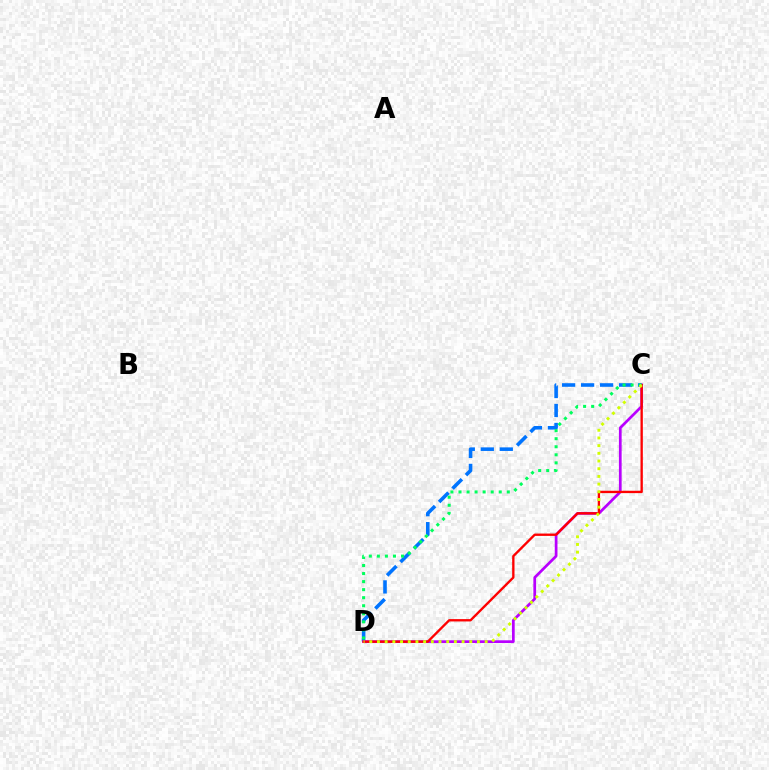{('C', 'D'): [{'color': '#0074ff', 'line_style': 'dashed', 'thickness': 2.58}, {'color': '#b900ff', 'line_style': 'solid', 'thickness': 1.96}, {'color': '#ff0000', 'line_style': 'solid', 'thickness': 1.69}, {'color': '#00ff5c', 'line_style': 'dotted', 'thickness': 2.19}, {'color': '#d1ff00', 'line_style': 'dotted', 'thickness': 2.09}]}